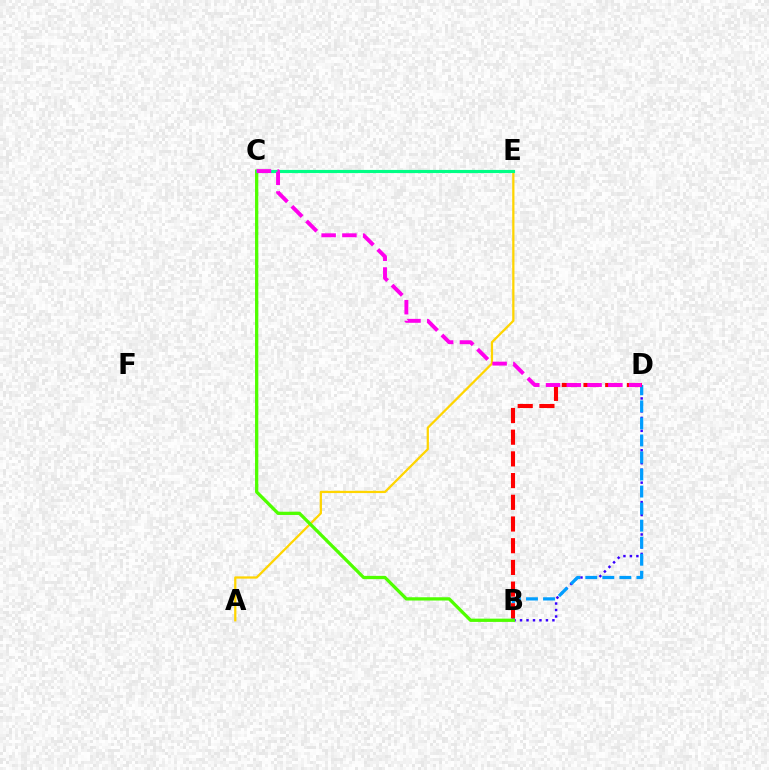{('A', 'E'): [{'color': '#ffd500', 'line_style': 'solid', 'thickness': 1.63}], ('B', 'D'): [{'color': '#3700ff', 'line_style': 'dotted', 'thickness': 1.76}, {'color': '#009eff', 'line_style': 'dashed', 'thickness': 2.31}, {'color': '#ff0000', 'line_style': 'dashed', 'thickness': 2.95}], ('B', 'C'): [{'color': '#4fff00', 'line_style': 'solid', 'thickness': 2.36}], ('C', 'E'): [{'color': '#00ff86', 'line_style': 'solid', 'thickness': 2.27}], ('C', 'D'): [{'color': '#ff00ed', 'line_style': 'dashed', 'thickness': 2.82}]}